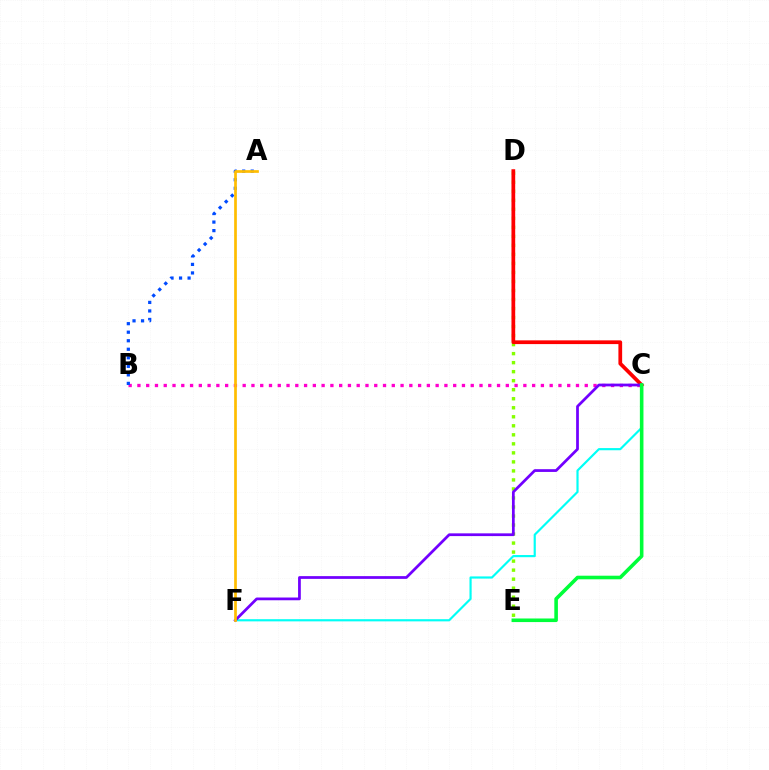{('B', 'C'): [{'color': '#ff00cf', 'line_style': 'dotted', 'thickness': 2.38}], ('D', 'E'): [{'color': '#84ff00', 'line_style': 'dotted', 'thickness': 2.45}], ('C', 'D'): [{'color': '#ff0000', 'line_style': 'solid', 'thickness': 2.69}], ('A', 'B'): [{'color': '#004bff', 'line_style': 'dotted', 'thickness': 2.32}], ('C', 'F'): [{'color': '#00fff6', 'line_style': 'solid', 'thickness': 1.56}, {'color': '#7200ff', 'line_style': 'solid', 'thickness': 1.98}], ('A', 'F'): [{'color': '#ffbd00', 'line_style': 'solid', 'thickness': 1.95}], ('C', 'E'): [{'color': '#00ff39', 'line_style': 'solid', 'thickness': 2.59}]}